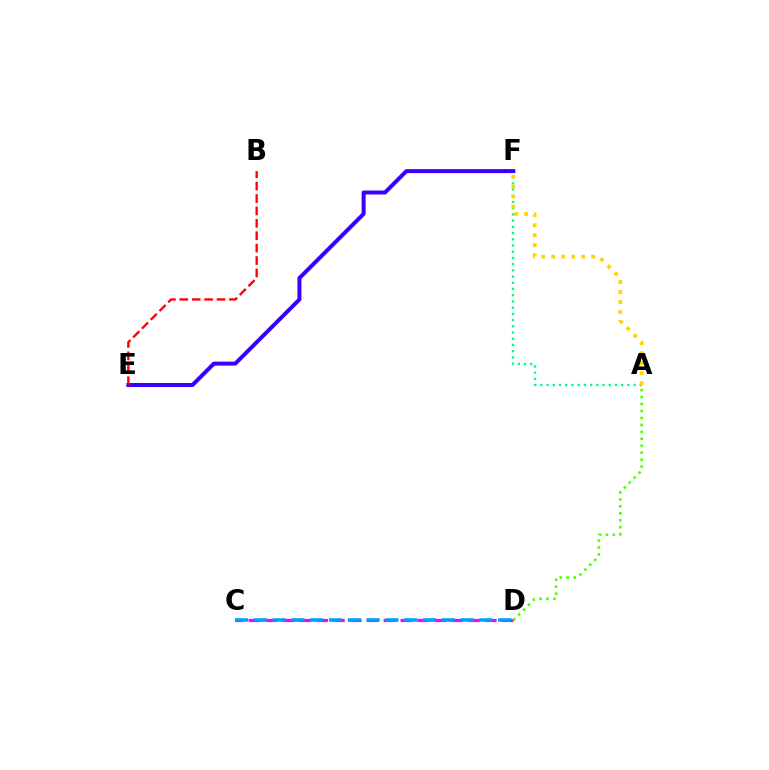{('C', 'D'): [{'color': '#ff00ed', 'line_style': 'dashed', 'thickness': 2.29}, {'color': '#009eff', 'line_style': 'dashed', 'thickness': 2.55}], ('A', 'D'): [{'color': '#4fff00', 'line_style': 'dotted', 'thickness': 1.89}], ('A', 'F'): [{'color': '#00ff86', 'line_style': 'dotted', 'thickness': 1.69}, {'color': '#ffd500', 'line_style': 'dotted', 'thickness': 2.71}], ('E', 'F'): [{'color': '#3700ff', 'line_style': 'solid', 'thickness': 2.86}], ('B', 'E'): [{'color': '#ff0000', 'line_style': 'dashed', 'thickness': 1.69}]}